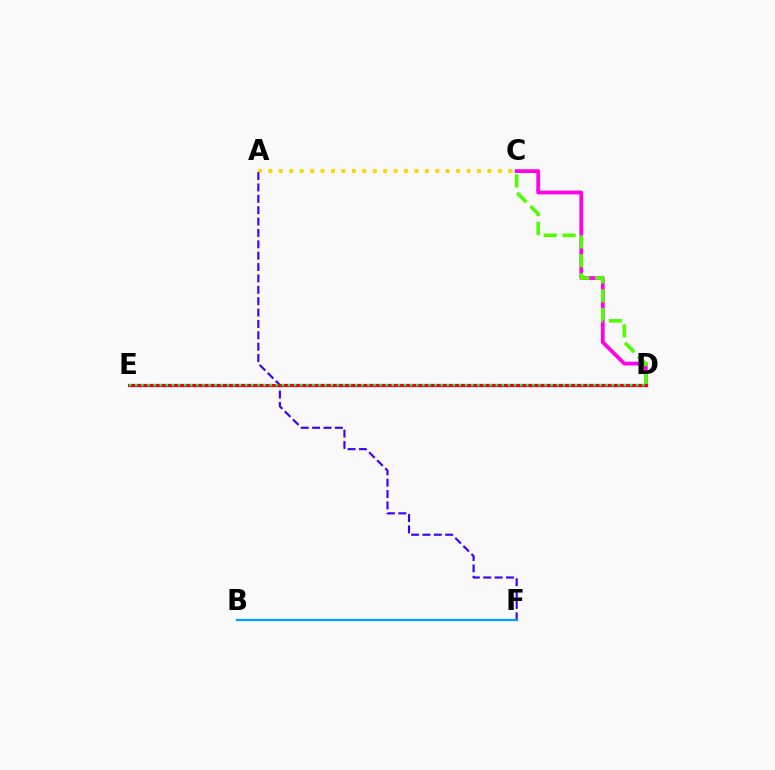{('C', 'D'): [{'color': '#ff00ed', 'line_style': 'solid', 'thickness': 2.7}, {'color': '#4fff00', 'line_style': 'dashed', 'thickness': 2.56}], ('A', 'C'): [{'color': '#ffd500', 'line_style': 'dotted', 'thickness': 2.83}], ('A', 'F'): [{'color': '#3700ff', 'line_style': 'dashed', 'thickness': 1.55}], ('B', 'F'): [{'color': '#009eff', 'line_style': 'solid', 'thickness': 1.62}], ('D', 'E'): [{'color': '#ff0000', 'line_style': 'solid', 'thickness': 2.26}, {'color': '#00ff86', 'line_style': 'dotted', 'thickness': 1.66}]}